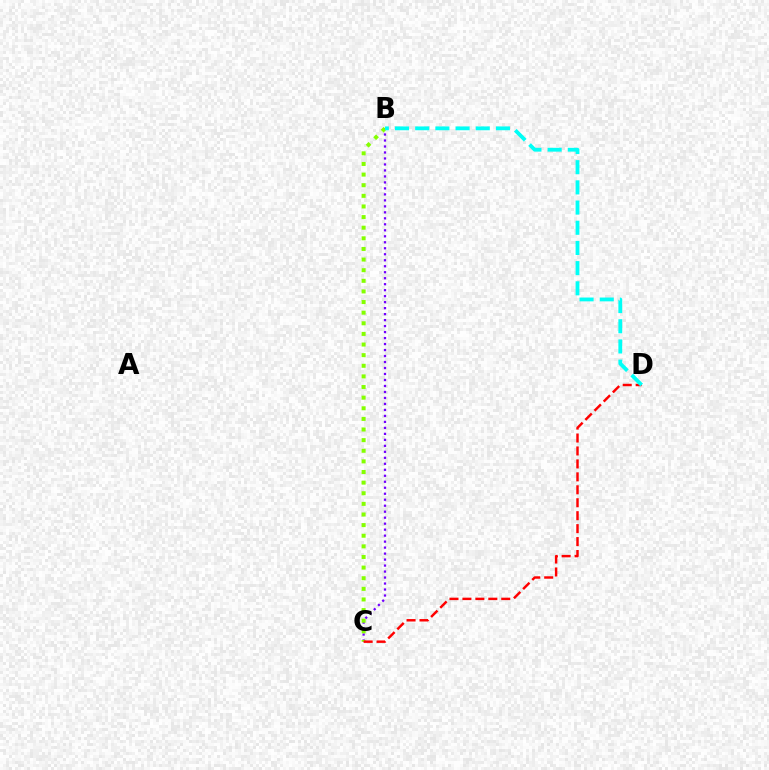{('B', 'C'): [{'color': '#7200ff', 'line_style': 'dotted', 'thickness': 1.63}, {'color': '#84ff00', 'line_style': 'dotted', 'thickness': 2.89}], ('C', 'D'): [{'color': '#ff0000', 'line_style': 'dashed', 'thickness': 1.76}], ('B', 'D'): [{'color': '#00fff6', 'line_style': 'dashed', 'thickness': 2.74}]}